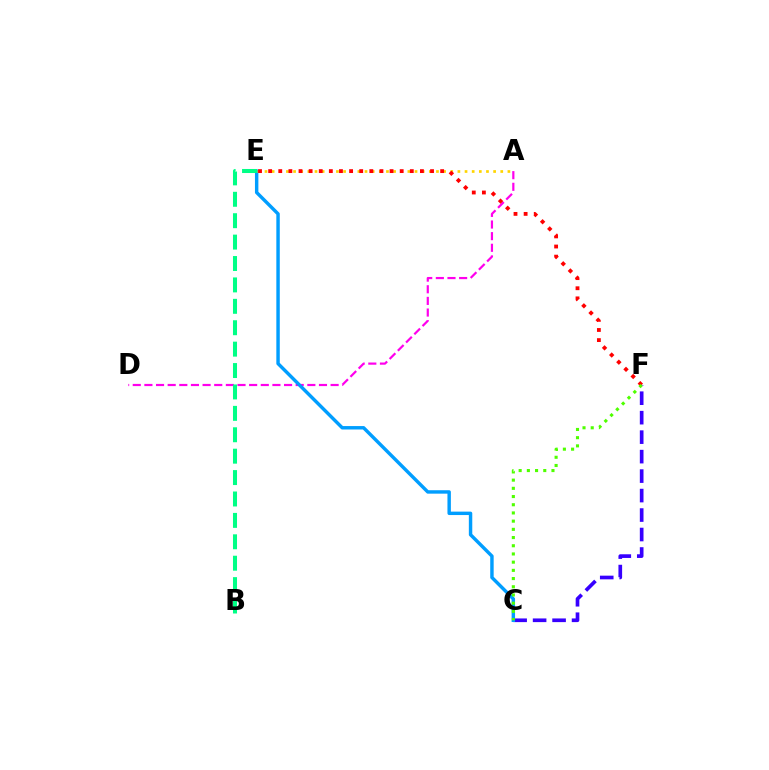{('A', 'D'): [{'color': '#ff00ed', 'line_style': 'dashed', 'thickness': 1.58}], ('C', 'F'): [{'color': '#3700ff', 'line_style': 'dashed', 'thickness': 2.65}, {'color': '#4fff00', 'line_style': 'dotted', 'thickness': 2.23}], ('C', 'E'): [{'color': '#009eff', 'line_style': 'solid', 'thickness': 2.47}], ('B', 'E'): [{'color': '#00ff86', 'line_style': 'dashed', 'thickness': 2.91}], ('A', 'E'): [{'color': '#ffd500', 'line_style': 'dotted', 'thickness': 1.94}], ('E', 'F'): [{'color': '#ff0000', 'line_style': 'dotted', 'thickness': 2.75}]}